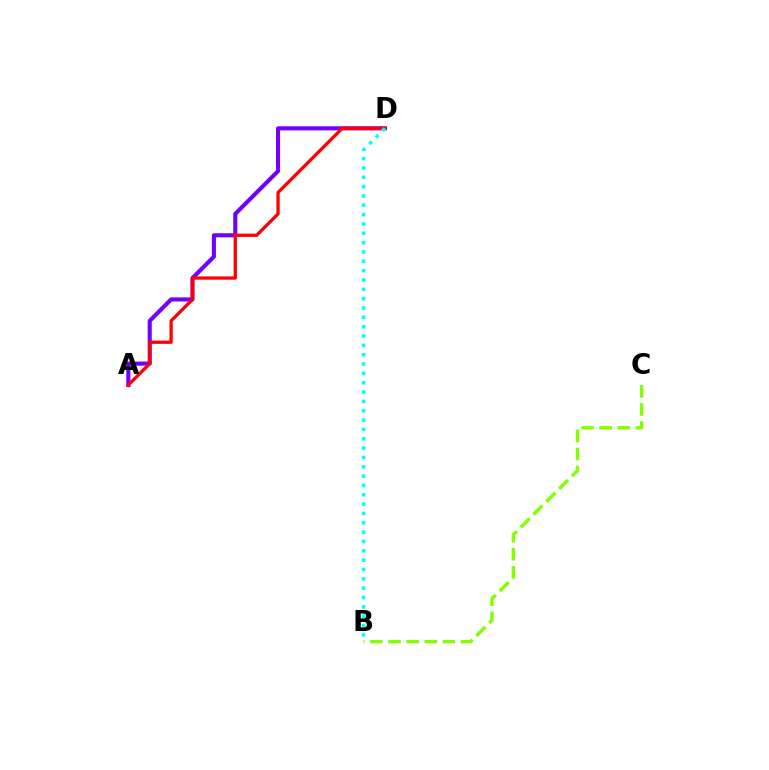{('A', 'D'): [{'color': '#7200ff', 'line_style': 'solid', 'thickness': 2.95}, {'color': '#ff0000', 'line_style': 'solid', 'thickness': 2.36}], ('B', 'C'): [{'color': '#84ff00', 'line_style': 'dashed', 'thickness': 2.46}], ('B', 'D'): [{'color': '#00fff6', 'line_style': 'dotted', 'thickness': 2.54}]}